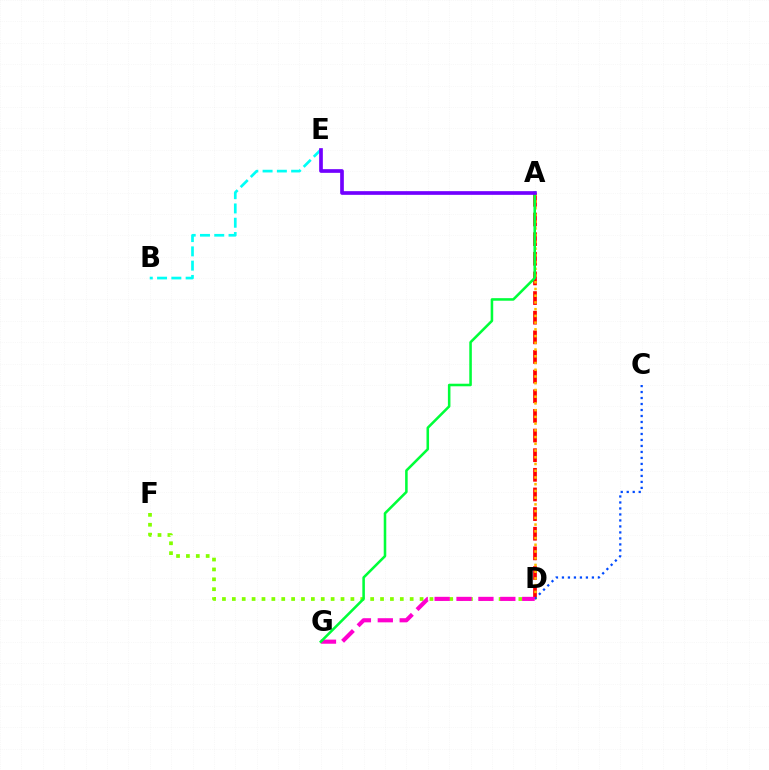{('B', 'E'): [{'color': '#00fff6', 'line_style': 'dashed', 'thickness': 1.94}], ('A', 'D'): [{'color': '#ff0000', 'line_style': 'dashed', 'thickness': 2.67}, {'color': '#ffbd00', 'line_style': 'dotted', 'thickness': 1.83}], ('D', 'F'): [{'color': '#84ff00', 'line_style': 'dotted', 'thickness': 2.68}], ('C', 'D'): [{'color': '#004bff', 'line_style': 'dotted', 'thickness': 1.63}], ('D', 'G'): [{'color': '#ff00cf', 'line_style': 'dashed', 'thickness': 2.97}], ('A', 'G'): [{'color': '#00ff39', 'line_style': 'solid', 'thickness': 1.84}], ('A', 'E'): [{'color': '#7200ff', 'line_style': 'solid', 'thickness': 2.65}]}